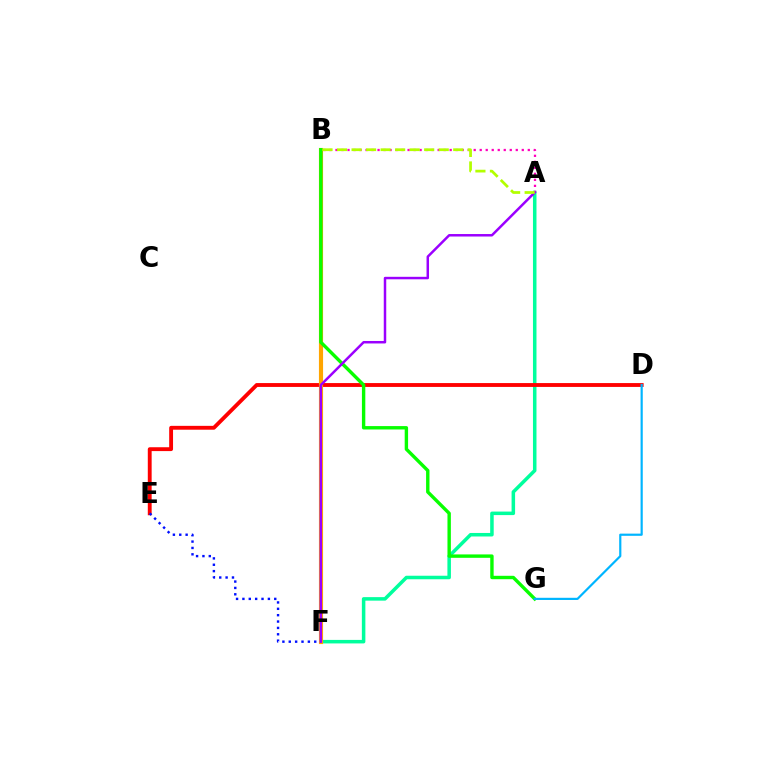{('A', 'F'): [{'color': '#00ff9d', 'line_style': 'solid', 'thickness': 2.54}, {'color': '#9b00ff', 'line_style': 'solid', 'thickness': 1.79}], ('D', 'E'): [{'color': '#ff0000', 'line_style': 'solid', 'thickness': 2.78}], ('B', 'F'): [{'color': '#ffa500', 'line_style': 'solid', 'thickness': 2.98}], ('E', 'F'): [{'color': '#0010ff', 'line_style': 'dotted', 'thickness': 1.73}], ('B', 'G'): [{'color': '#08ff00', 'line_style': 'solid', 'thickness': 2.44}], ('A', 'B'): [{'color': '#ff00bd', 'line_style': 'dotted', 'thickness': 1.63}, {'color': '#b3ff00', 'line_style': 'dashed', 'thickness': 1.97}], ('D', 'G'): [{'color': '#00b5ff', 'line_style': 'solid', 'thickness': 1.57}]}